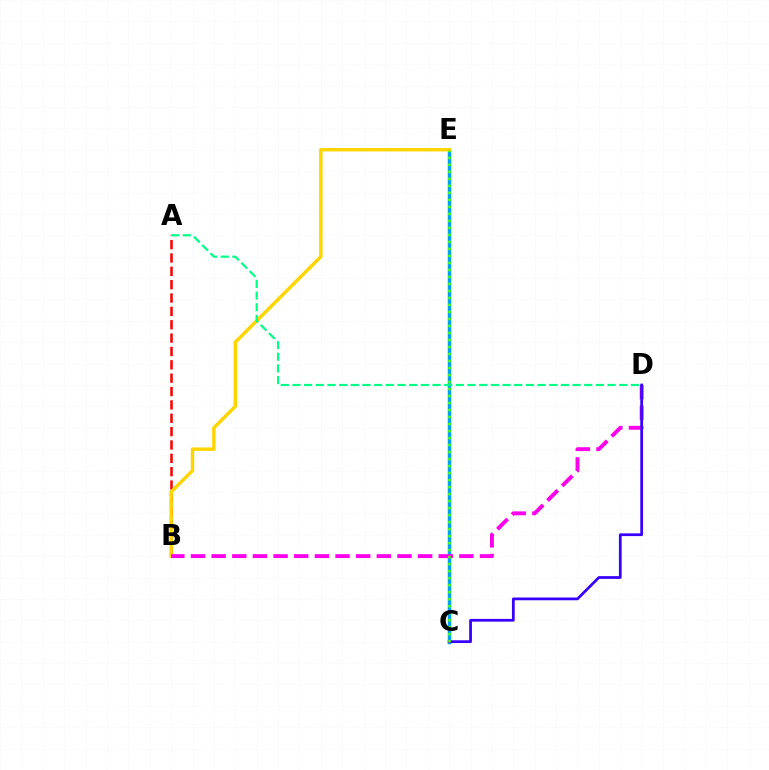{('C', 'E'): [{'color': '#009eff', 'line_style': 'solid', 'thickness': 2.49}, {'color': '#4fff00', 'line_style': 'dotted', 'thickness': 1.9}], ('A', 'B'): [{'color': '#ff0000', 'line_style': 'dashed', 'thickness': 1.81}], ('B', 'E'): [{'color': '#ffd500', 'line_style': 'solid', 'thickness': 2.48}], ('B', 'D'): [{'color': '#ff00ed', 'line_style': 'dashed', 'thickness': 2.8}], ('A', 'D'): [{'color': '#00ff86', 'line_style': 'dashed', 'thickness': 1.59}], ('C', 'D'): [{'color': '#3700ff', 'line_style': 'solid', 'thickness': 1.98}]}